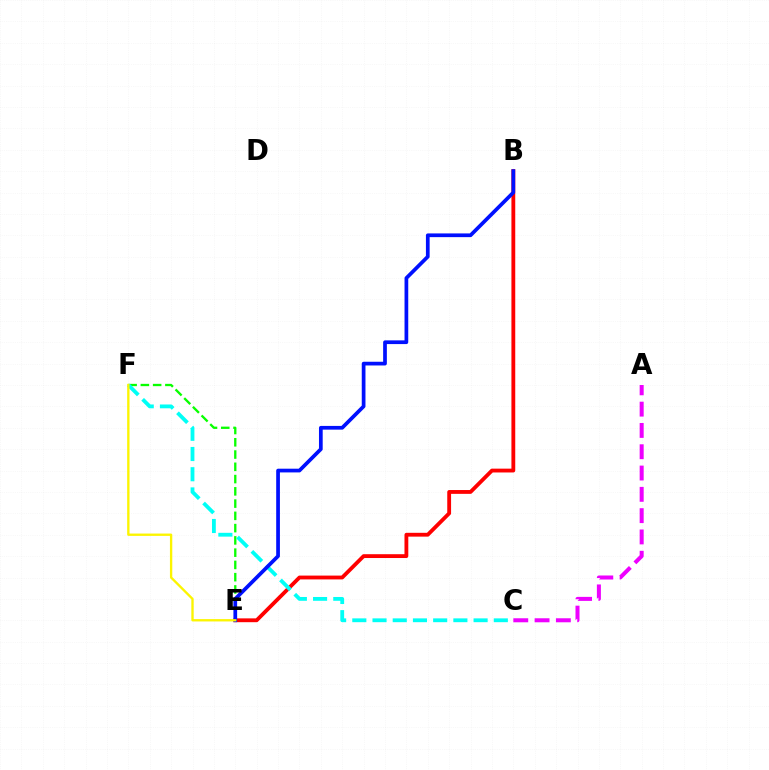{('B', 'E'): [{'color': '#ff0000', 'line_style': 'solid', 'thickness': 2.75}, {'color': '#0010ff', 'line_style': 'solid', 'thickness': 2.68}], ('A', 'C'): [{'color': '#ee00ff', 'line_style': 'dashed', 'thickness': 2.89}], ('E', 'F'): [{'color': '#08ff00', 'line_style': 'dashed', 'thickness': 1.67}, {'color': '#fcf500', 'line_style': 'solid', 'thickness': 1.69}], ('C', 'F'): [{'color': '#00fff6', 'line_style': 'dashed', 'thickness': 2.75}]}